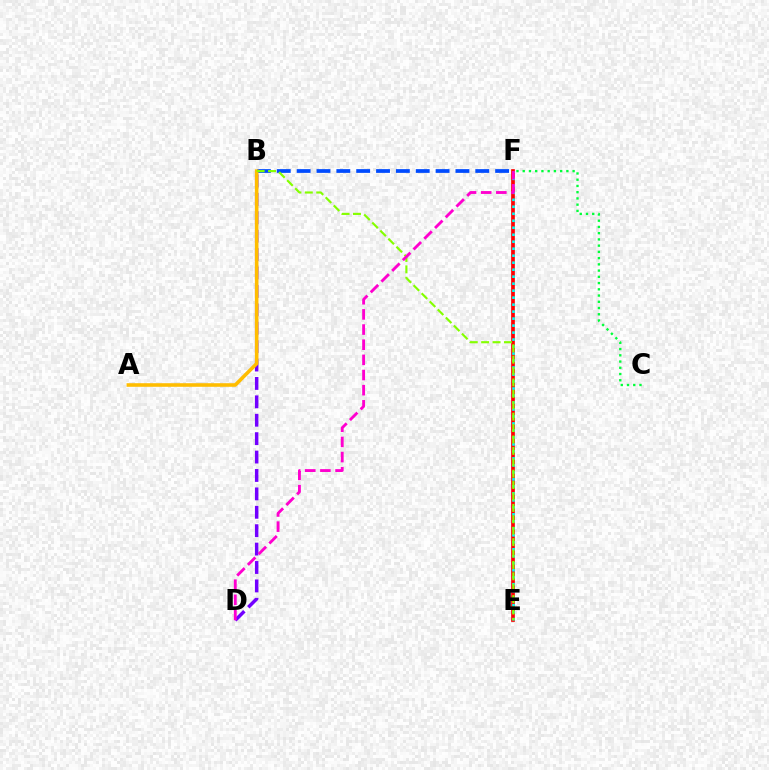{('B', 'F'): [{'color': '#004bff', 'line_style': 'dashed', 'thickness': 2.7}], ('C', 'F'): [{'color': '#00ff39', 'line_style': 'dotted', 'thickness': 1.69}], ('E', 'F'): [{'color': '#ff0000', 'line_style': 'solid', 'thickness': 2.66}, {'color': '#00fff6', 'line_style': 'dotted', 'thickness': 1.9}], ('B', 'D'): [{'color': '#7200ff', 'line_style': 'dashed', 'thickness': 2.5}], ('A', 'B'): [{'color': '#ffbd00', 'line_style': 'solid', 'thickness': 2.57}], ('B', 'E'): [{'color': '#84ff00', 'line_style': 'dashed', 'thickness': 1.55}], ('D', 'F'): [{'color': '#ff00cf', 'line_style': 'dashed', 'thickness': 2.06}]}